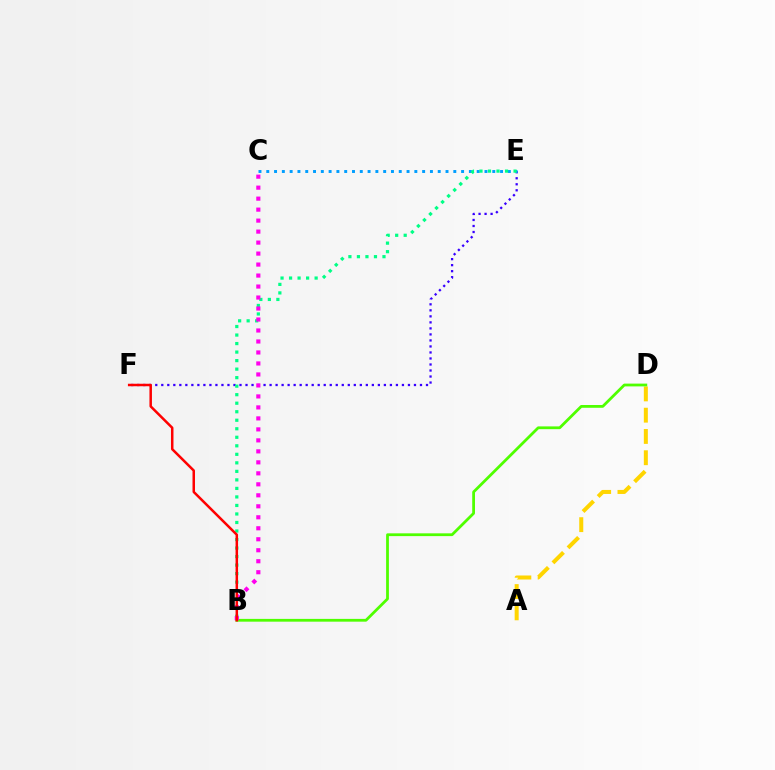{('A', 'D'): [{'color': '#ffd500', 'line_style': 'dashed', 'thickness': 2.89}], ('E', 'F'): [{'color': '#3700ff', 'line_style': 'dotted', 'thickness': 1.63}], ('C', 'E'): [{'color': '#009eff', 'line_style': 'dotted', 'thickness': 2.12}], ('B', 'E'): [{'color': '#00ff86', 'line_style': 'dotted', 'thickness': 2.31}], ('B', 'D'): [{'color': '#4fff00', 'line_style': 'solid', 'thickness': 2.0}], ('B', 'C'): [{'color': '#ff00ed', 'line_style': 'dotted', 'thickness': 2.99}], ('B', 'F'): [{'color': '#ff0000', 'line_style': 'solid', 'thickness': 1.8}]}